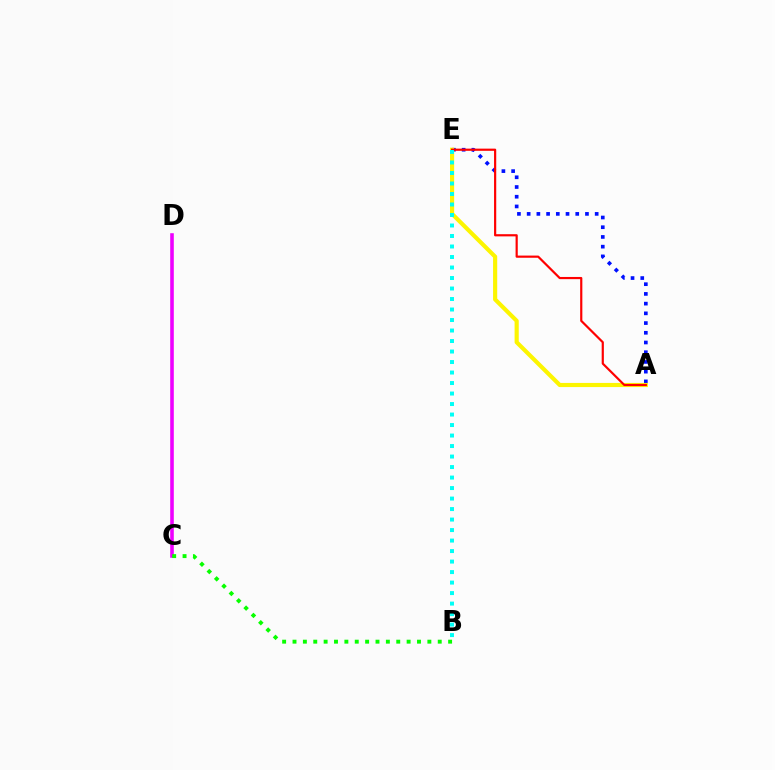{('A', 'E'): [{'color': '#0010ff', 'line_style': 'dotted', 'thickness': 2.64}, {'color': '#fcf500', 'line_style': 'solid', 'thickness': 2.99}, {'color': '#ff0000', 'line_style': 'solid', 'thickness': 1.57}], ('C', 'D'): [{'color': '#ee00ff', 'line_style': 'solid', 'thickness': 2.58}], ('B', 'E'): [{'color': '#00fff6', 'line_style': 'dotted', 'thickness': 2.85}], ('B', 'C'): [{'color': '#08ff00', 'line_style': 'dotted', 'thickness': 2.82}]}